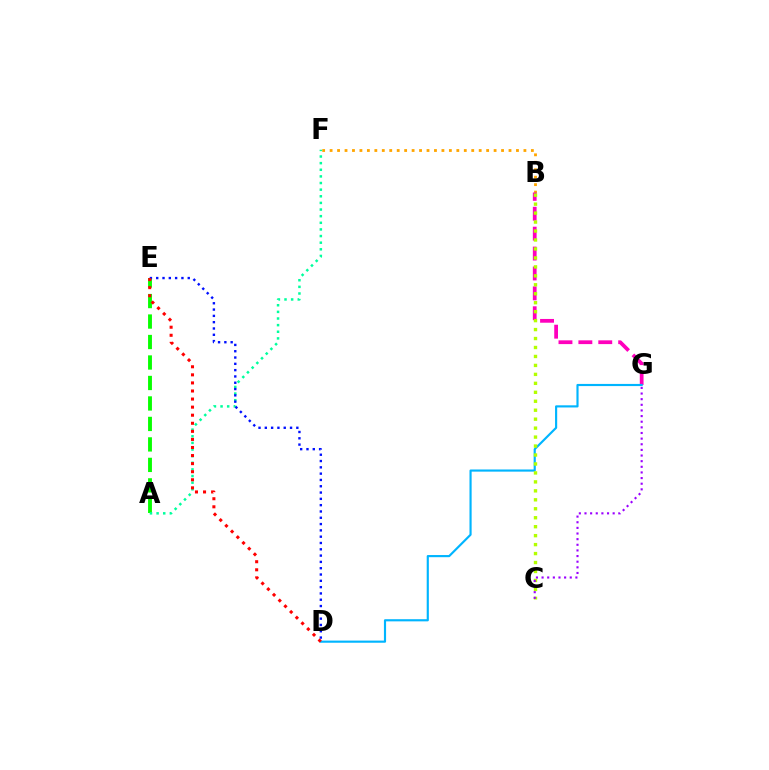{('A', 'E'): [{'color': '#08ff00', 'line_style': 'dashed', 'thickness': 2.78}], ('B', 'F'): [{'color': '#ffa500', 'line_style': 'dotted', 'thickness': 2.03}], ('B', 'G'): [{'color': '#ff00bd', 'line_style': 'dashed', 'thickness': 2.7}], ('A', 'F'): [{'color': '#00ff9d', 'line_style': 'dotted', 'thickness': 1.8}], ('D', 'G'): [{'color': '#00b5ff', 'line_style': 'solid', 'thickness': 1.55}], ('B', 'C'): [{'color': '#b3ff00', 'line_style': 'dotted', 'thickness': 2.43}], ('D', 'E'): [{'color': '#0010ff', 'line_style': 'dotted', 'thickness': 1.71}, {'color': '#ff0000', 'line_style': 'dotted', 'thickness': 2.19}], ('C', 'G'): [{'color': '#9b00ff', 'line_style': 'dotted', 'thickness': 1.53}]}